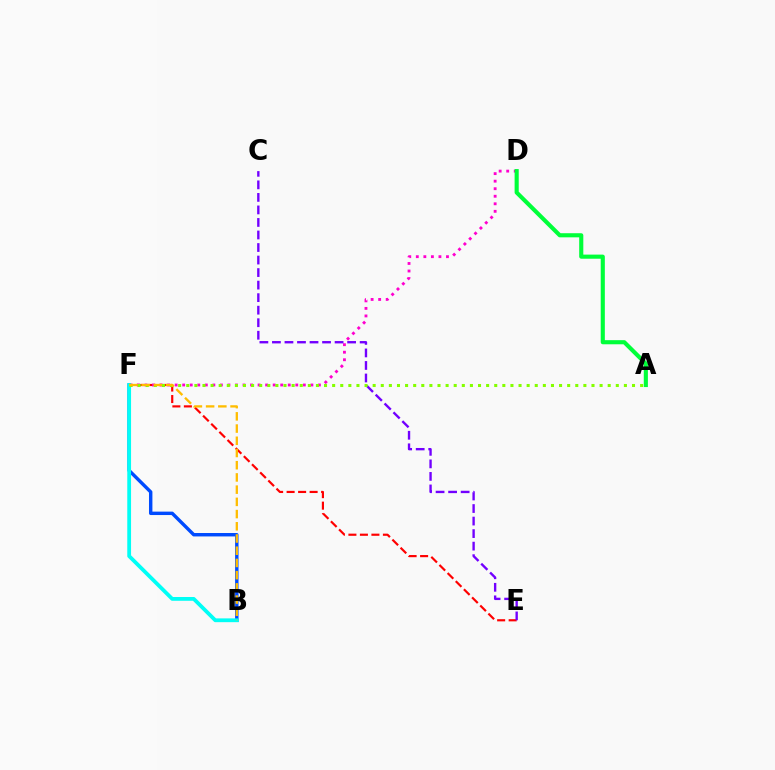{('B', 'F'): [{'color': '#004bff', 'line_style': 'solid', 'thickness': 2.46}, {'color': '#00fff6', 'line_style': 'solid', 'thickness': 2.73}, {'color': '#ffbd00', 'line_style': 'dashed', 'thickness': 1.66}], ('E', 'F'): [{'color': '#ff0000', 'line_style': 'dashed', 'thickness': 1.56}], ('D', 'F'): [{'color': '#ff00cf', 'line_style': 'dotted', 'thickness': 2.05}], ('C', 'E'): [{'color': '#7200ff', 'line_style': 'dashed', 'thickness': 1.7}], ('A', 'D'): [{'color': '#00ff39', 'line_style': 'solid', 'thickness': 2.96}], ('A', 'F'): [{'color': '#84ff00', 'line_style': 'dotted', 'thickness': 2.2}]}